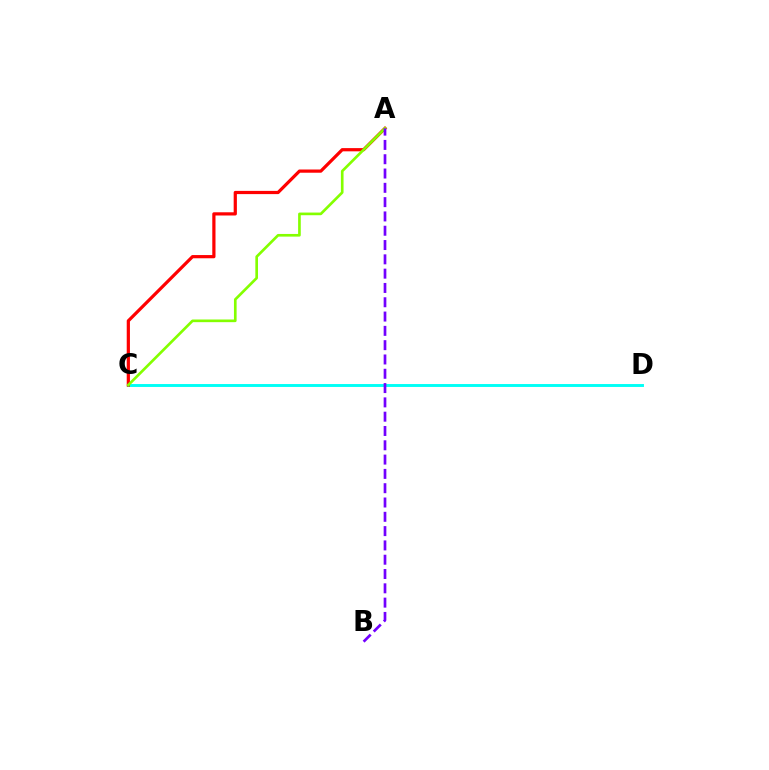{('C', 'D'): [{'color': '#00fff6', 'line_style': 'solid', 'thickness': 2.1}], ('A', 'C'): [{'color': '#ff0000', 'line_style': 'solid', 'thickness': 2.31}, {'color': '#84ff00', 'line_style': 'solid', 'thickness': 1.92}], ('A', 'B'): [{'color': '#7200ff', 'line_style': 'dashed', 'thickness': 1.94}]}